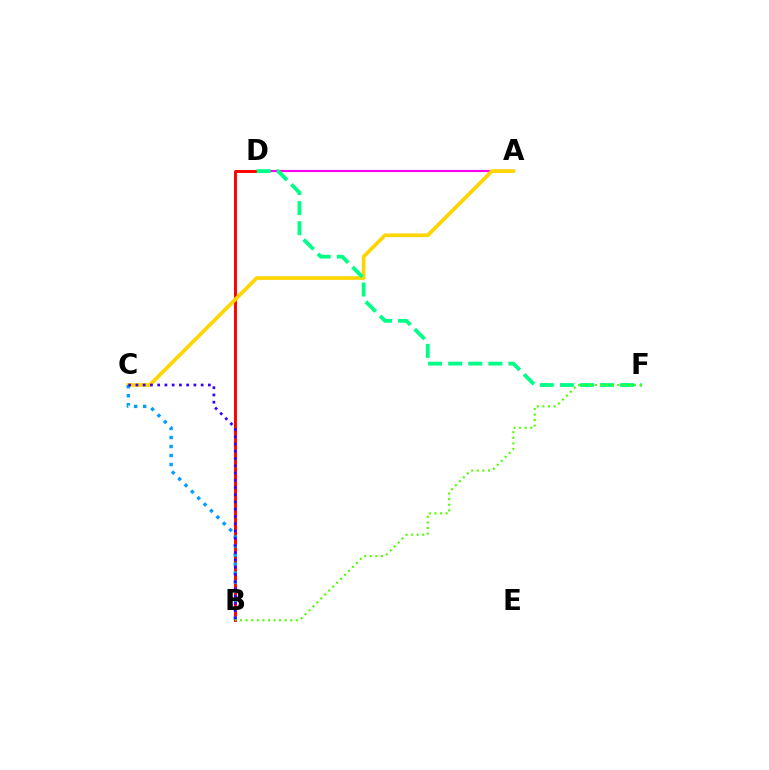{('A', 'D'): [{'color': '#ff00ed', 'line_style': 'solid', 'thickness': 1.54}], ('B', 'D'): [{'color': '#ff0000', 'line_style': 'solid', 'thickness': 2.1}], ('A', 'C'): [{'color': '#ffd500', 'line_style': 'solid', 'thickness': 2.66}], ('D', 'F'): [{'color': '#00ff86', 'line_style': 'dashed', 'thickness': 2.73}], ('B', 'C'): [{'color': '#009eff', 'line_style': 'dotted', 'thickness': 2.45}, {'color': '#3700ff', 'line_style': 'dotted', 'thickness': 1.97}], ('B', 'F'): [{'color': '#4fff00', 'line_style': 'dotted', 'thickness': 1.52}]}